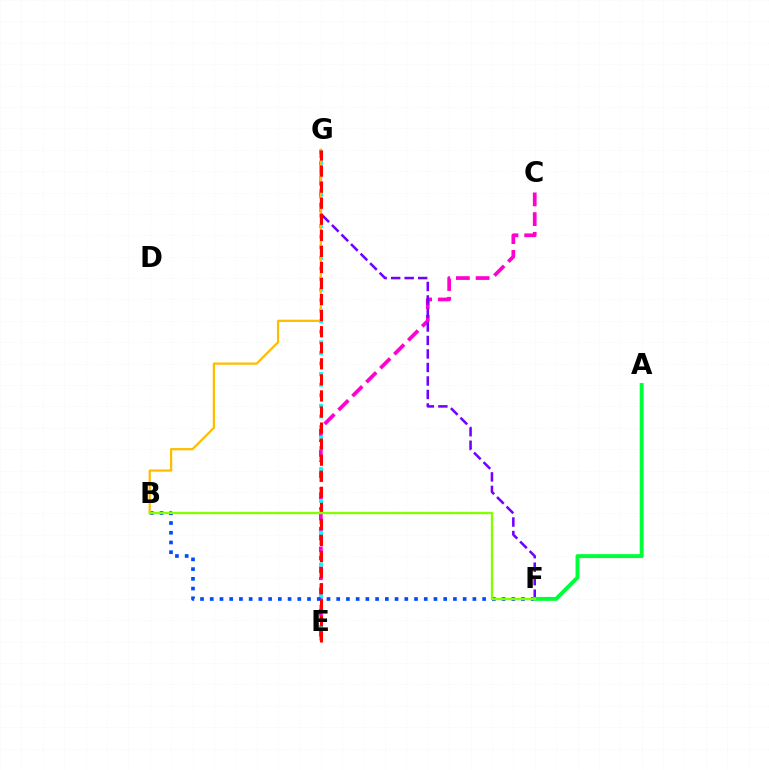{('C', 'E'): [{'color': '#ff00cf', 'line_style': 'dashed', 'thickness': 2.68}], ('E', 'G'): [{'color': '#00fff6', 'line_style': 'dotted', 'thickness': 2.87}, {'color': '#ff0000', 'line_style': 'dashed', 'thickness': 2.18}], ('B', 'F'): [{'color': '#004bff', 'line_style': 'dotted', 'thickness': 2.64}, {'color': '#84ff00', 'line_style': 'solid', 'thickness': 1.7}], ('F', 'G'): [{'color': '#7200ff', 'line_style': 'dashed', 'thickness': 1.83}], ('B', 'G'): [{'color': '#ffbd00', 'line_style': 'solid', 'thickness': 1.62}], ('A', 'F'): [{'color': '#00ff39', 'line_style': 'solid', 'thickness': 2.83}]}